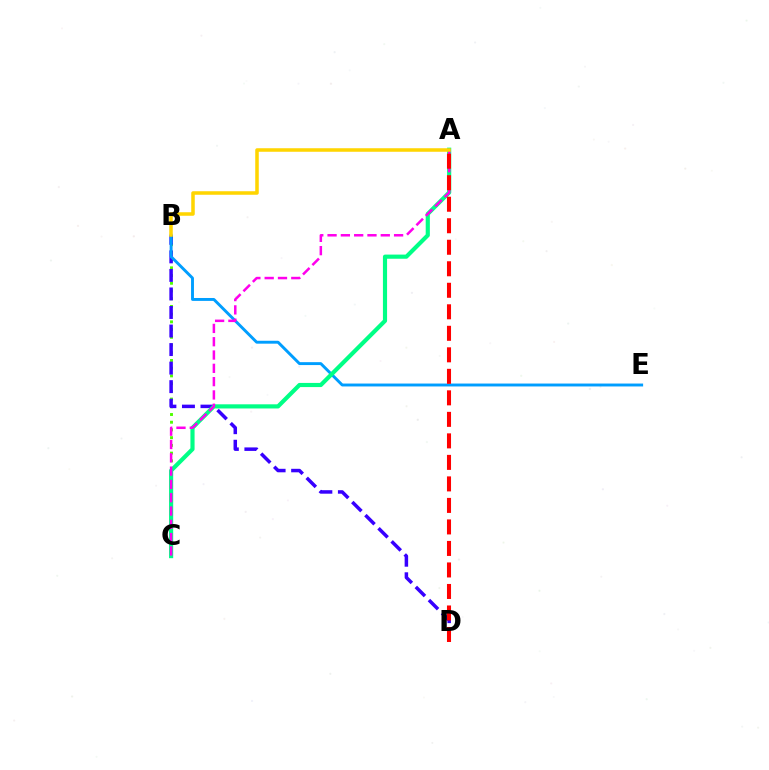{('B', 'C'): [{'color': '#4fff00', 'line_style': 'dotted', 'thickness': 2.1}], ('B', 'D'): [{'color': '#3700ff', 'line_style': 'dashed', 'thickness': 2.52}], ('B', 'E'): [{'color': '#009eff', 'line_style': 'solid', 'thickness': 2.09}], ('A', 'C'): [{'color': '#00ff86', 'line_style': 'solid', 'thickness': 2.99}, {'color': '#ff00ed', 'line_style': 'dashed', 'thickness': 1.81}], ('A', 'D'): [{'color': '#ff0000', 'line_style': 'dashed', 'thickness': 2.92}], ('A', 'B'): [{'color': '#ffd500', 'line_style': 'solid', 'thickness': 2.54}]}